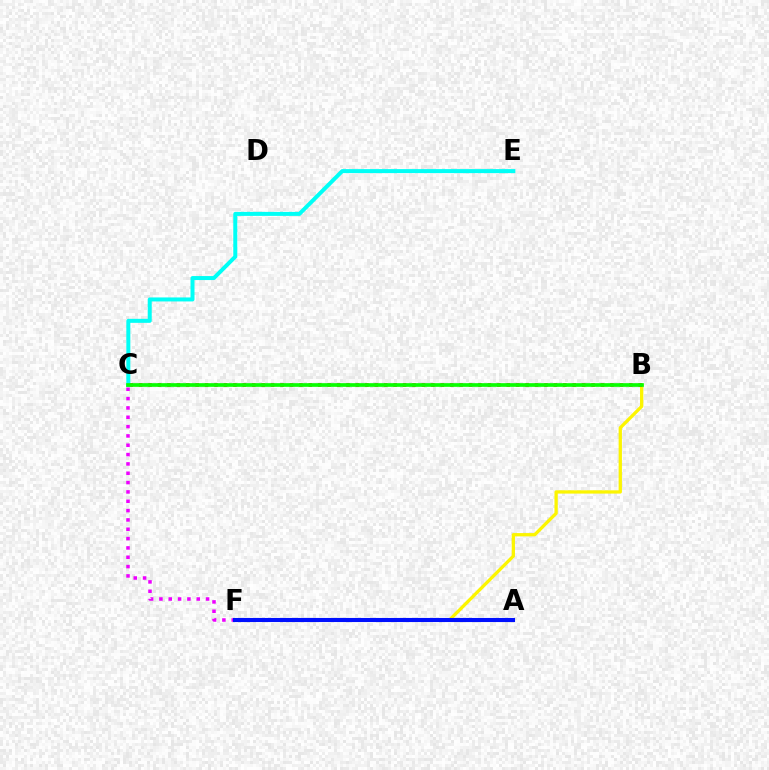{('B', 'F'): [{'color': '#fcf500', 'line_style': 'solid', 'thickness': 2.37}], ('C', 'F'): [{'color': '#ee00ff', 'line_style': 'dotted', 'thickness': 2.54}], ('B', 'C'): [{'color': '#ff0000', 'line_style': 'dotted', 'thickness': 2.56}, {'color': '#08ff00', 'line_style': 'solid', 'thickness': 2.65}], ('C', 'E'): [{'color': '#00fff6', 'line_style': 'solid', 'thickness': 2.88}], ('A', 'F'): [{'color': '#0010ff', 'line_style': 'solid', 'thickness': 2.95}]}